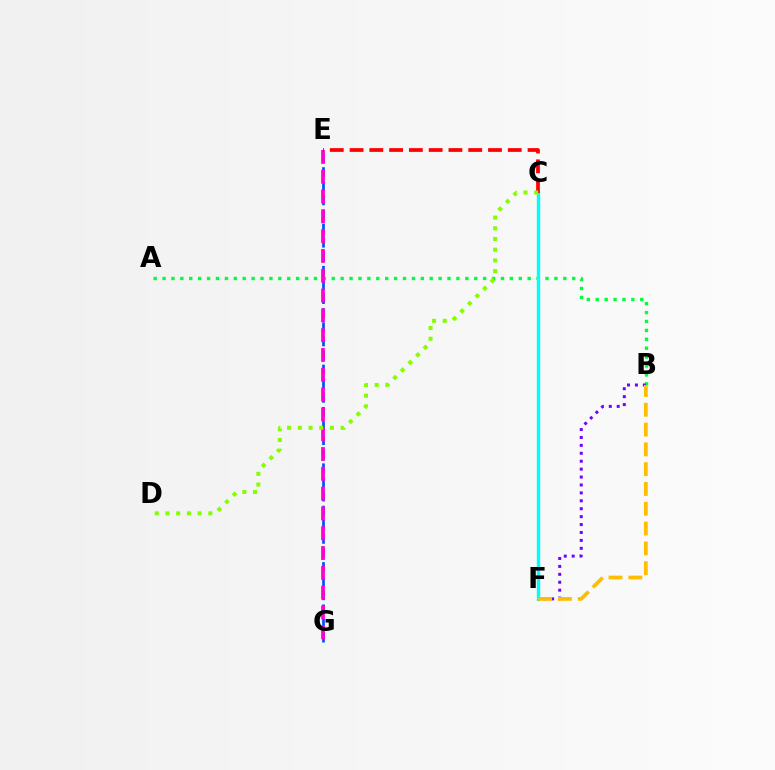{('E', 'G'): [{'color': '#004bff', 'line_style': 'dashed', 'thickness': 1.92}, {'color': '#ff00cf', 'line_style': 'dashed', 'thickness': 2.69}], ('A', 'B'): [{'color': '#00ff39', 'line_style': 'dotted', 'thickness': 2.42}], ('C', 'F'): [{'color': '#00fff6', 'line_style': 'solid', 'thickness': 2.45}], ('B', 'F'): [{'color': '#7200ff', 'line_style': 'dotted', 'thickness': 2.15}, {'color': '#ffbd00', 'line_style': 'dashed', 'thickness': 2.69}], ('C', 'E'): [{'color': '#ff0000', 'line_style': 'dashed', 'thickness': 2.69}], ('C', 'D'): [{'color': '#84ff00', 'line_style': 'dotted', 'thickness': 2.91}]}